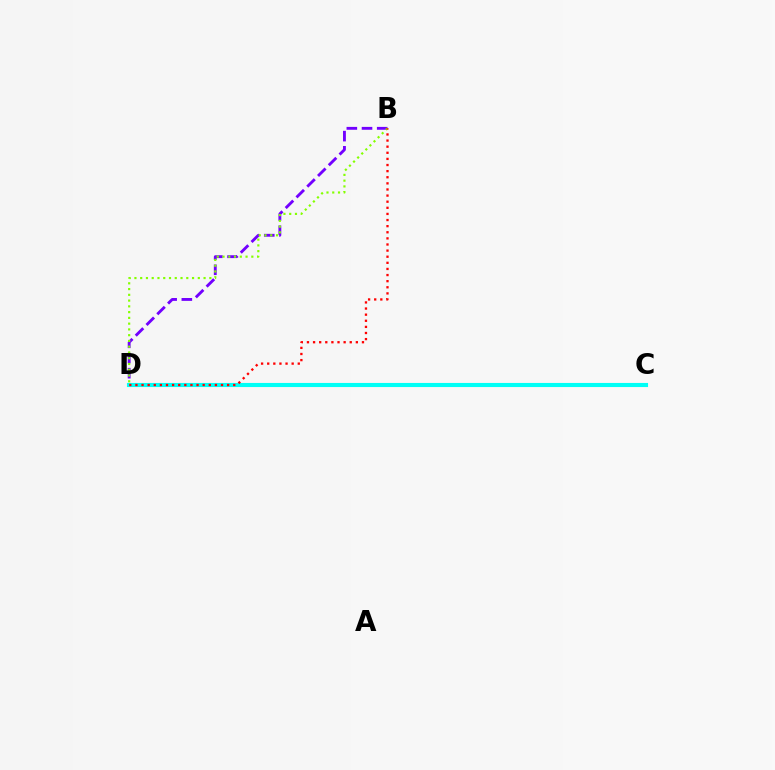{('B', 'D'): [{'color': '#7200ff', 'line_style': 'dashed', 'thickness': 2.06}, {'color': '#84ff00', 'line_style': 'dotted', 'thickness': 1.57}, {'color': '#ff0000', 'line_style': 'dotted', 'thickness': 1.66}], ('C', 'D'): [{'color': '#00fff6', 'line_style': 'solid', 'thickness': 2.95}]}